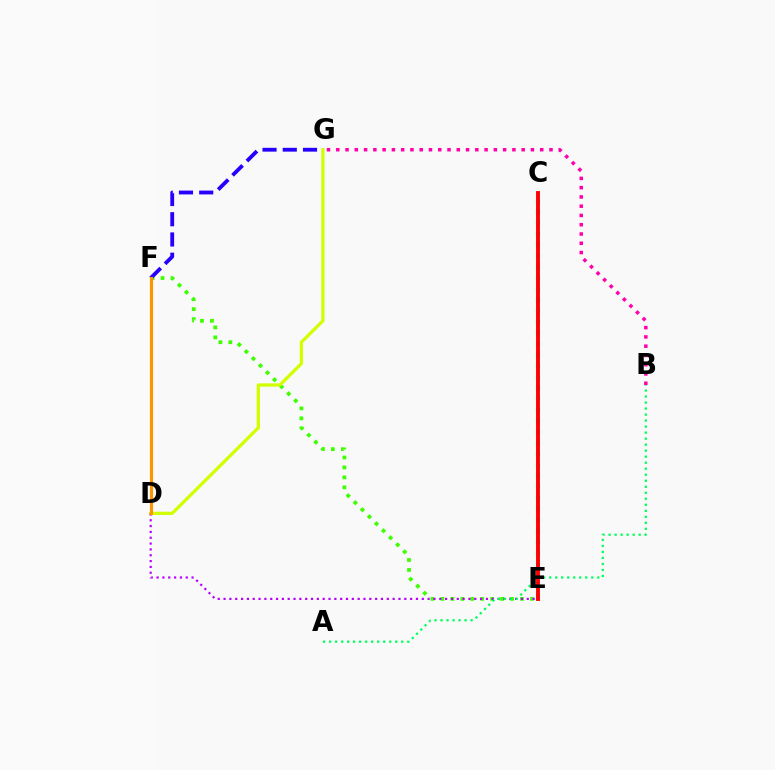{('E', 'F'): [{'color': '#3dff00', 'line_style': 'dotted', 'thickness': 2.7}], ('D', 'G'): [{'color': '#d1ff00', 'line_style': 'solid', 'thickness': 2.35}], ('D', 'E'): [{'color': '#b900ff', 'line_style': 'dotted', 'thickness': 1.58}], ('D', 'F'): [{'color': '#0074ff', 'line_style': 'solid', 'thickness': 1.91}, {'color': '#ff9400', 'line_style': 'solid', 'thickness': 2.26}], ('F', 'G'): [{'color': '#2500ff', 'line_style': 'dashed', 'thickness': 2.75}], ('B', 'G'): [{'color': '#ff00ac', 'line_style': 'dotted', 'thickness': 2.52}], ('C', 'E'): [{'color': '#00fff6', 'line_style': 'dotted', 'thickness': 2.99}, {'color': '#ff0000', 'line_style': 'solid', 'thickness': 2.79}], ('A', 'B'): [{'color': '#00ff5c', 'line_style': 'dotted', 'thickness': 1.63}]}